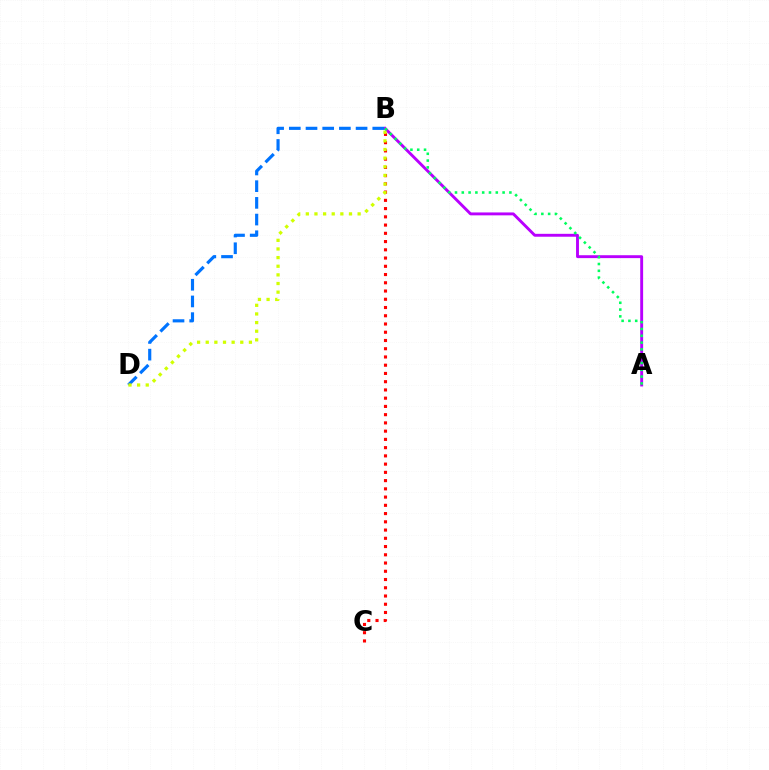{('A', 'B'): [{'color': '#b900ff', 'line_style': 'solid', 'thickness': 2.09}, {'color': '#00ff5c', 'line_style': 'dotted', 'thickness': 1.85}], ('B', 'C'): [{'color': '#ff0000', 'line_style': 'dotted', 'thickness': 2.24}], ('B', 'D'): [{'color': '#0074ff', 'line_style': 'dashed', 'thickness': 2.27}, {'color': '#d1ff00', 'line_style': 'dotted', 'thickness': 2.35}]}